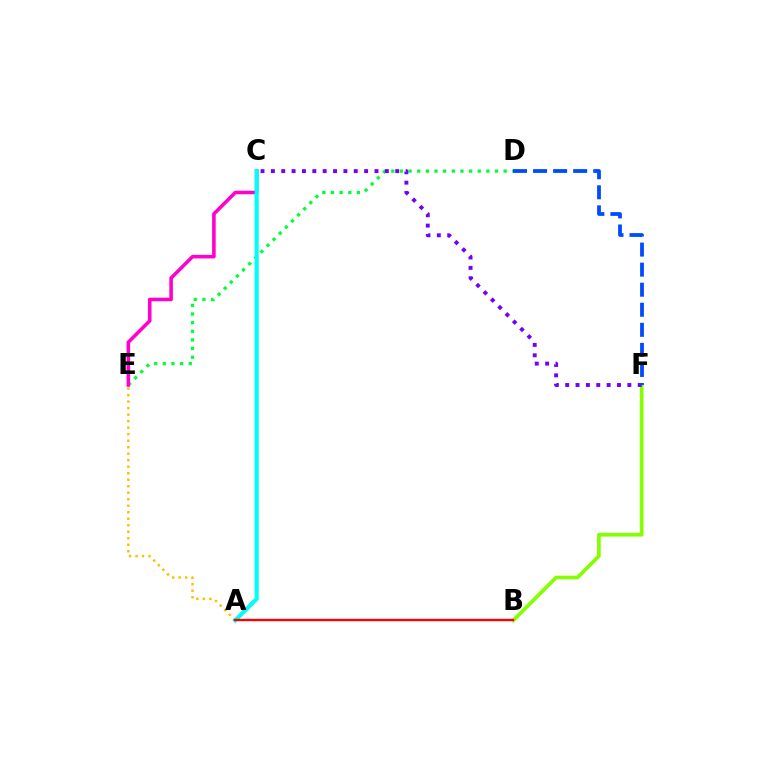{('B', 'F'): [{'color': '#84ff00', 'line_style': 'solid', 'thickness': 2.66}], ('D', 'E'): [{'color': '#00ff39', 'line_style': 'dotted', 'thickness': 2.35}], ('A', 'E'): [{'color': '#ffbd00', 'line_style': 'dotted', 'thickness': 1.77}], ('C', 'E'): [{'color': '#ff00cf', 'line_style': 'solid', 'thickness': 2.57}], ('C', 'F'): [{'color': '#7200ff', 'line_style': 'dotted', 'thickness': 2.82}], ('A', 'C'): [{'color': '#00fff6', 'line_style': 'solid', 'thickness': 2.98}], ('D', 'F'): [{'color': '#004bff', 'line_style': 'dashed', 'thickness': 2.72}], ('A', 'B'): [{'color': '#ff0000', 'line_style': 'solid', 'thickness': 1.69}]}